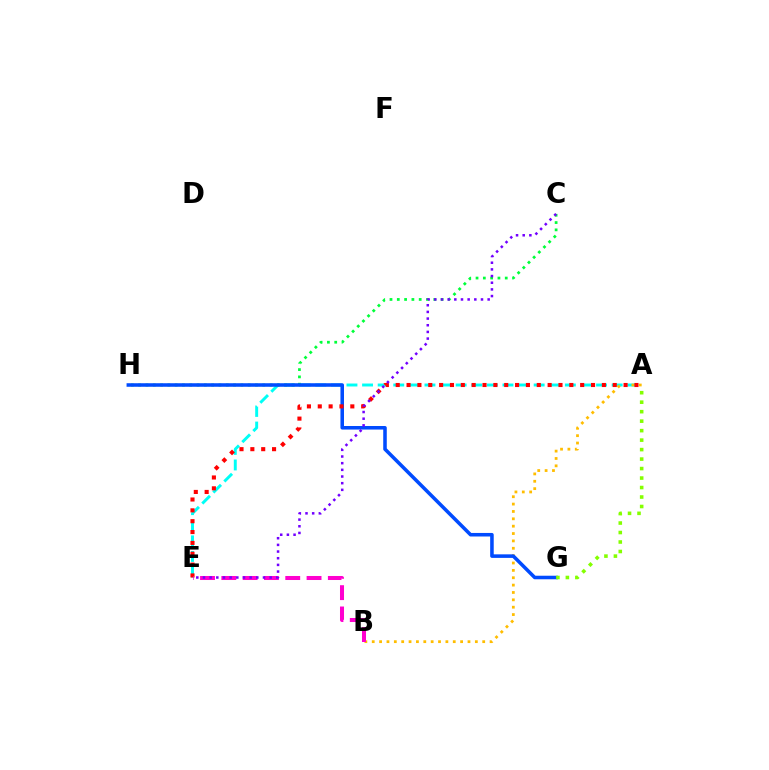{('A', 'E'): [{'color': '#00fff6', 'line_style': 'dashed', 'thickness': 2.12}, {'color': '#ff0000', 'line_style': 'dotted', 'thickness': 2.95}], ('A', 'B'): [{'color': '#ffbd00', 'line_style': 'dotted', 'thickness': 2.0}], ('C', 'H'): [{'color': '#00ff39', 'line_style': 'dotted', 'thickness': 1.98}], ('G', 'H'): [{'color': '#004bff', 'line_style': 'solid', 'thickness': 2.56}], ('B', 'E'): [{'color': '#ff00cf', 'line_style': 'dashed', 'thickness': 2.89}], ('C', 'E'): [{'color': '#7200ff', 'line_style': 'dotted', 'thickness': 1.81}], ('A', 'G'): [{'color': '#84ff00', 'line_style': 'dotted', 'thickness': 2.58}]}